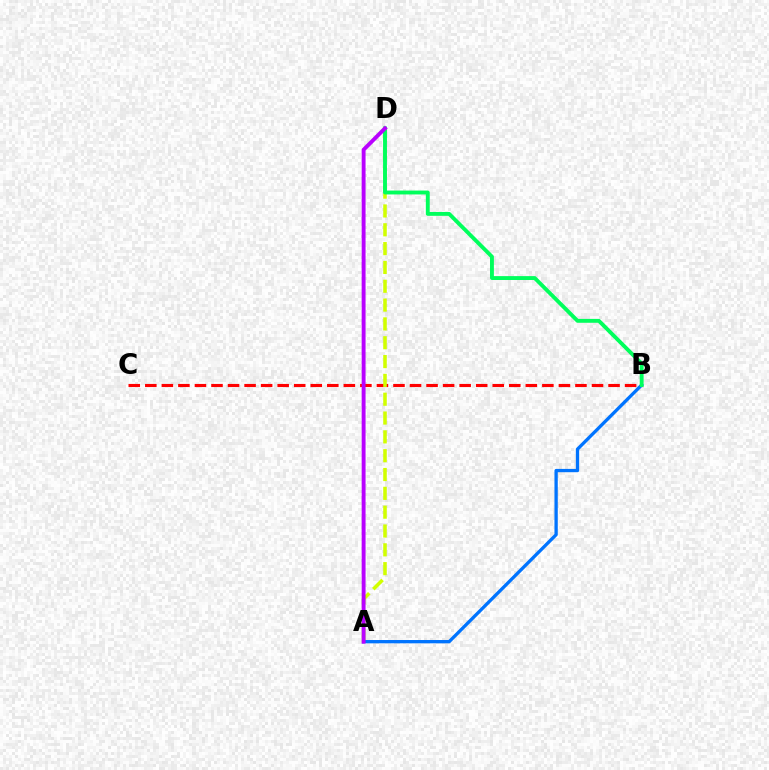{('B', 'C'): [{'color': '#ff0000', 'line_style': 'dashed', 'thickness': 2.25}], ('A', 'D'): [{'color': '#d1ff00', 'line_style': 'dashed', 'thickness': 2.56}, {'color': '#b900ff', 'line_style': 'solid', 'thickness': 2.8}], ('A', 'B'): [{'color': '#0074ff', 'line_style': 'solid', 'thickness': 2.38}], ('B', 'D'): [{'color': '#00ff5c', 'line_style': 'solid', 'thickness': 2.79}]}